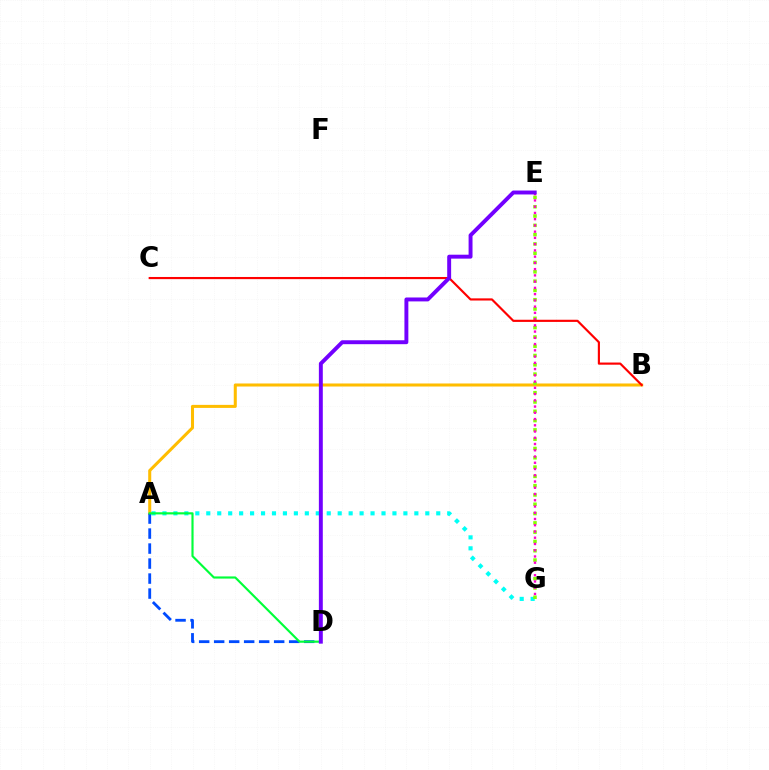{('A', 'G'): [{'color': '#00fff6', 'line_style': 'dotted', 'thickness': 2.98}], ('A', 'B'): [{'color': '#ffbd00', 'line_style': 'solid', 'thickness': 2.19}], ('E', 'G'): [{'color': '#84ff00', 'line_style': 'dotted', 'thickness': 2.53}, {'color': '#ff00cf', 'line_style': 'dotted', 'thickness': 1.7}], ('A', 'D'): [{'color': '#004bff', 'line_style': 'dashed', 'thickness': 2.04}, {'color': '#00ff39', 'line_style': 'solid', 'thickness': 1.55}], ('B', 'C'): [{'color': '#ff0000', 'line_style': 'solid', 'thickness': 1.55}], ('D', 'E'): [{'color': '#7200ff', 'line_style': 'solid', 'thickness': 2.83}]}